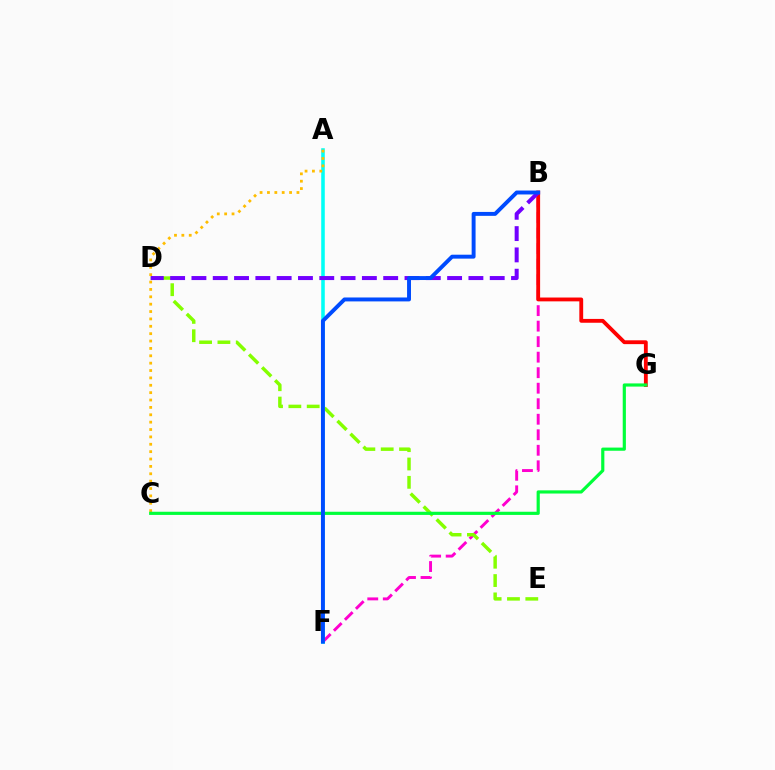{('B', 'F'): [{'color': '#ff00cf', 'line_style': 'dashed', 'thickness': 2.11}, {'color': '#004bff', 'line_style': 'solid', 'thickness': 2.83}], ('B', 'G'): [{'color': '#ff0000', 'line_style': 'solid', 'thickness': 2.76}], ('A', 'F'): [{'color': '#00fff6', 'line_style': 'solid', 'thickness': 2.56}], ('A', 'C'): [{'color': '#ffbd00', 'line_style': 'dotted', 'thickness': 2.0}], ('D', 'E'): [{'color': '#84ff00', 'line_style': 'dashed', 'thickness': 2.49}], ('C', 'G'): [{'color': '#00ff39', 'line_style': 'solid', 'thickness': 2.28}], ('B', 'D'): [{'color': '#7200ff', 'line_style': 'dashed', 'thickness': 2.89}]}